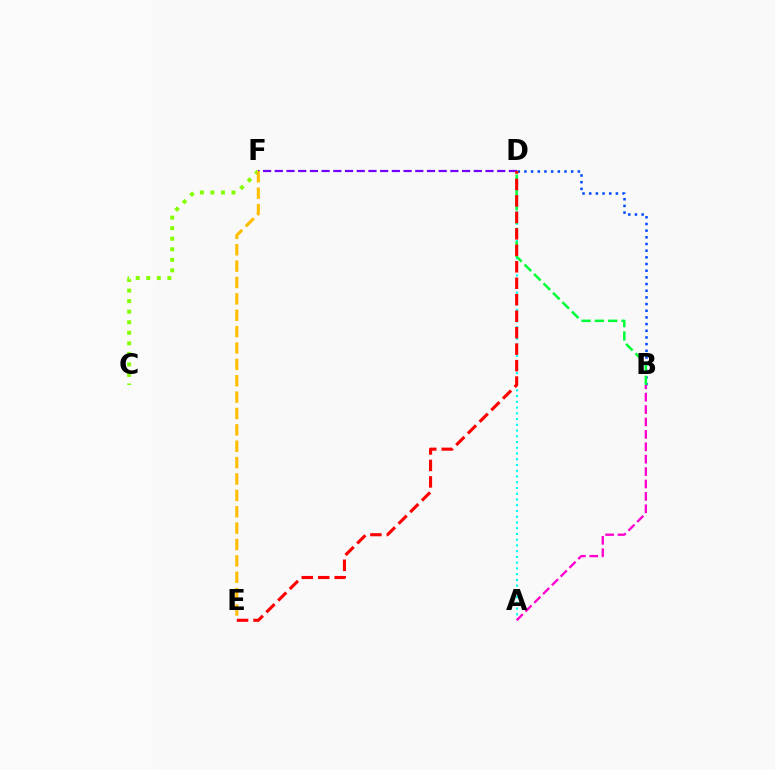{('A', 'D'): [{'color': '#00fff6', 'line_style': 'dotted', 'thickness': 1.56}], ('C', 'F'): [{'color': '#84ff00', 'line_style': 'dotted', 'thickness': 2.87}], ('B', 'D'): [{'color': '#004bff', 'line_style': 'dotted', 'thickness': 1.81}, {'color': '#00ff39', 'line_style': 'dashed', 'thickness': 1.81}], ('A', 'B'): [{'color': '#ff00cf', 'line_style': 'dashed', 'thickness': 1.68}], ('D', 'F'): [{'color': '#7200ff', 'line_style': 'dashed', 'thickness': 1.59}], ('E', 'F'): [{'color': '#ffbd00', 'line_style': 'dashed', 'thickness': 2.22}], ('D', 'E'): [{'color': '#ff0000', 'line_style': 'dashed', 'thickness': 2.24}]}